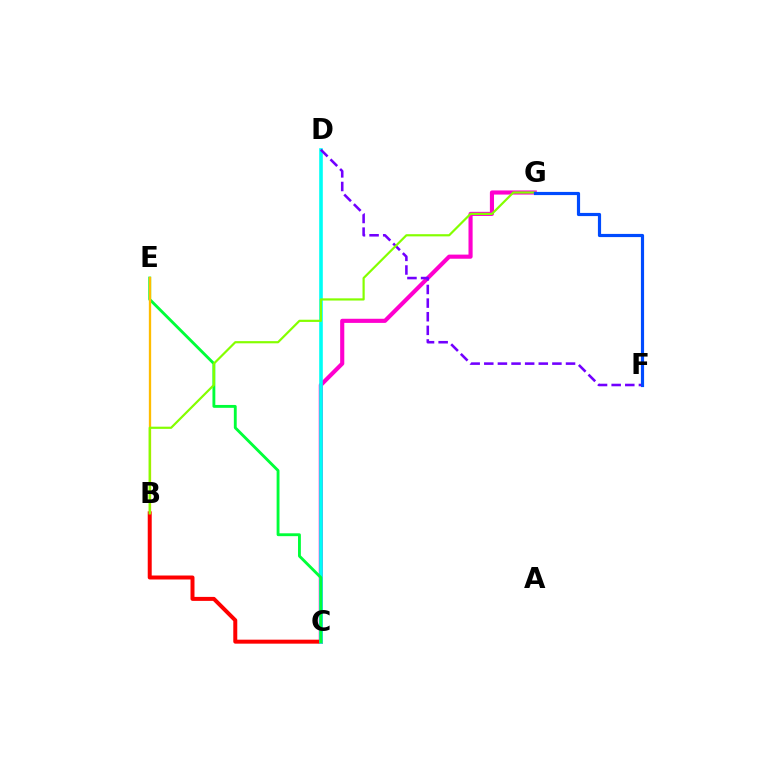{('C', 'G'): [{'color': '#ff00cf', 'line_style': 'solid', 'thickness': 2.97}], ('B', 'C'): [{'color': '#ff0000', 'line_style': 'solid', 'thickness': 2.87}], ('C', 'D'): [{'color': '#00fff6', 'line_style': 'solid', 'thickness': 2.6}], ('C', 'E'): [{'color': '#00ff39', 'line_style': 'solid', 'thickness': 2.06}], ('D', 'F'): [{'color': '#7200ff', 'line_style': 'dashed', 'thickness': 1.85}], ('B', 'E'): [{'color': '#ffbd00', 'line_style': 'solid', 'thickness': 1.67}], ('B', 'G'): [{'color': '#84ff00', 'line_style': 'solid', 'thickness': 1.58}], ('F', 'G'): [{'color': '#004bff', 'line_style': 'solid', 'thickness': 2.28}]}